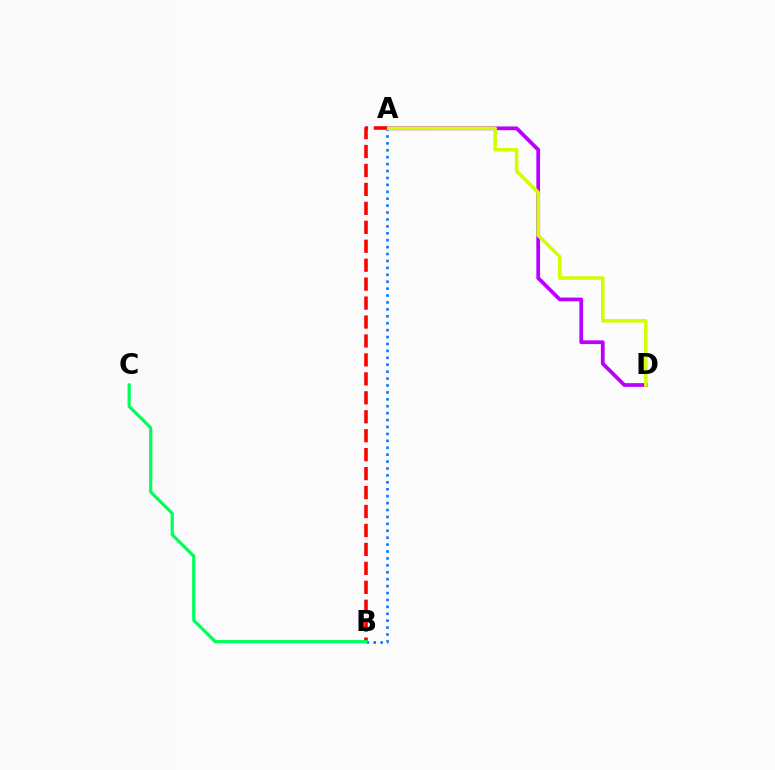{('A', 'D'): [{'color': '#b900ff', 'line_style': 'solid', 'thickness': 2.71}, {'color': '#d1ff00', 'line_style': 'solid', 'thickness': 2.56}], ('A', 'B'): [{'color': '#0074ff', 'line_style': 'dotted', 'thickness': 1.88}, {'color': '#ff0000', 'line_style': 'dashed', 'thickness': 2.57}], ('B', 'C'): [{'color': '#00ff5c', 'line_style': 'solid', 'thickness': 2.31}]}